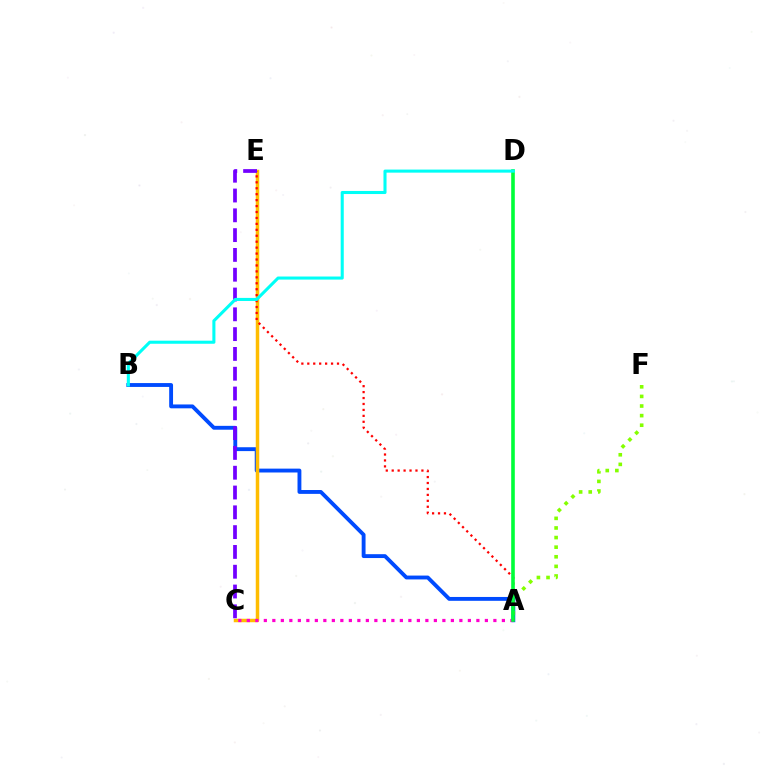{('A', 'B'): [{'color': '#004bff', 'line_style': 'solid', 'thickness': 2.78}], ('C', 'E'): [{'color': '#ffbd00', 'line_style': 'solid', 'thickness': 2.51}, {'color': '#7200ff', 'line_style': 'dashed', 'thickness': 2.69}], ('A', 'F'): [{'color': '#84ff00', 'line_style': 'dotted', 'thickness': 2.61}], ('A', 'C'): [{'color': '#ff00cf', 'line_style': 'dotted', 'thickness': 2.31}], ('A', 'E'): [{'color': '#ff0000', 'line_style': 'dotted', 'thickness': 1.61}], ('A', 'D'): [{'color': '#00ff39', 'line_style': 'solid', 'thickness': 2.6}], ('B', 'D'): [{'color': '#00fff6', 'line_style': 'solid', 'thickness': 2.21}]}